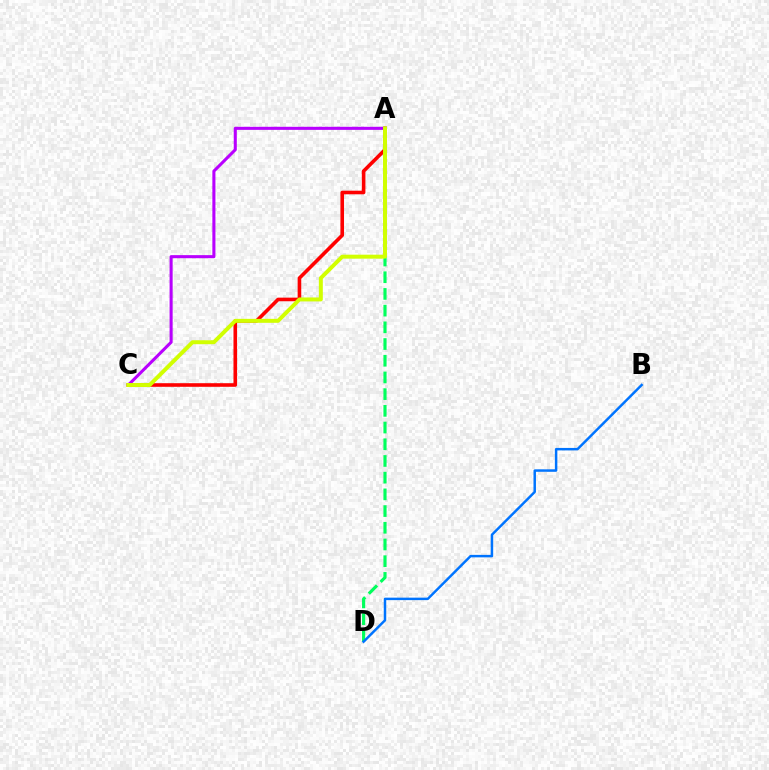{('A', 'D'): [{'color': '#00ff5c', 'line_style': 'dashed', 'thickness': 2.27}], ('B', 'D'): [{'color': '#0074ff', 'line_style': 'solid', 'thickness': 1.78}], ('A', 'C'): [{'color': '#ff0000', 'line_style': 'solid', 'thickness': 2.59}, {'color': '#b900ff', 'line_style': 'solid', 'thickness': 2.21}, {'color': '#d1ff00', 'line_style': 'solid', 'thickness': 2.85}]}